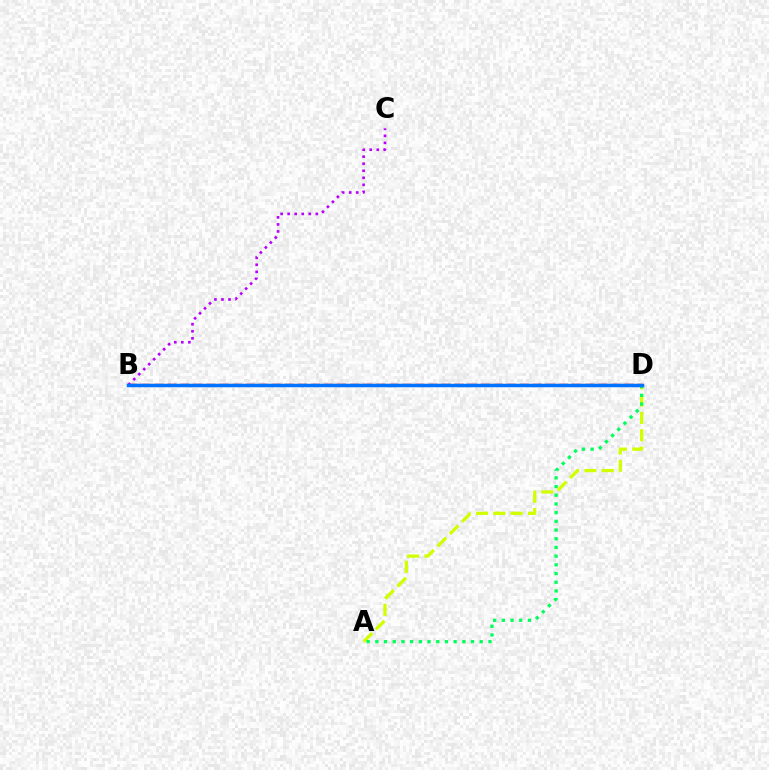{('A', 'D'): [{'color': '#d1ff00', 'line_style': 'dashed', 'thickness': 2.35}, {'color': '#00ff5c', 'line_style': 'dotted', 'thickness': 2.36}], ('B', 'D'): [{'color': '#ff0000', 'line_style': 'dashed', 'thickness': 1.77}, {'color': '#0074ff', 'line_style': 'solid', 'thickness': 2.52}], ('B', 'C'): [{'color': '#b900ff', 'line_style': 'dotted', 'thickness': 1.91}]}